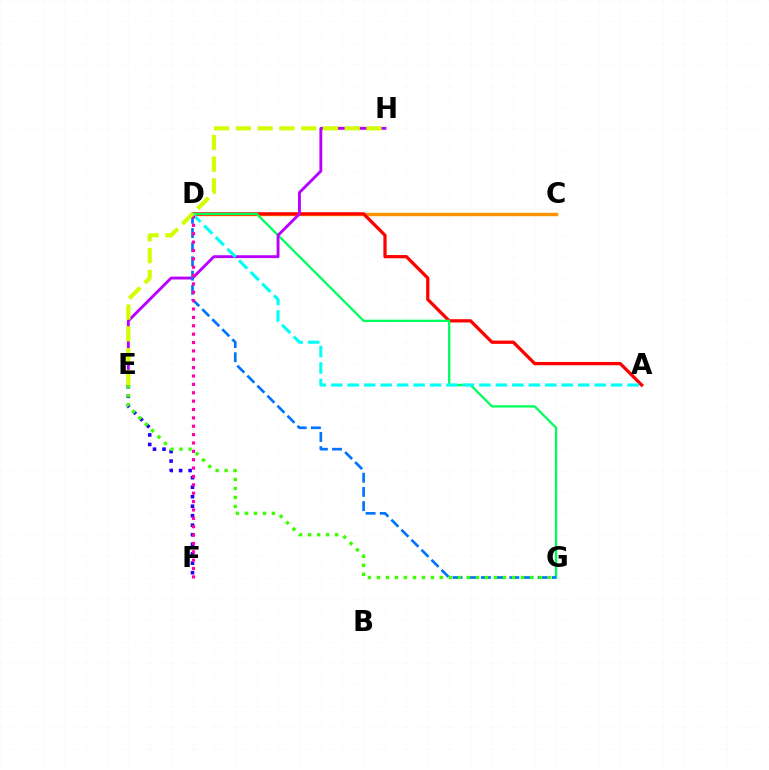{('C', 'D'): [{'color': '#ff9400', 'line_style': 'solid', 'thickness': 2.48}], ('A', 'D'): [{'color': '#ff0000', 'line_style': 'solid', 'thickness': 2.35}, {'color': '#00fff6', 'line_style': 'dashed', 'thickness': 2.24}], ('E', 'F'): [{'color': '#2500ff', 'line_style': 'dotted', 'thickness': 2.58}], ('D', 'G'): [{'color': '#00ff5c', 'line_style': 'solid', 'thickness': 1.65}, {'color': '#0074ff', 'line_style': 'dashed', 'thickness': 1.93}], ('E', 'H'): [{'color': '#b900ff', 'line_style': 'solid', 'thickness': 2.07}, {'color': '#d1ff00', 'line_style': 'dashed', 'thickness': 2.96}], ('D', 'F'): [{'color': '#ff00ac', 'line_style': 'dotted', 'thickness': 2.27}], ('E', 'G'): [{'color': '#3dff00', 'line_style': 'dotted', 'thickness': 2.45}]}